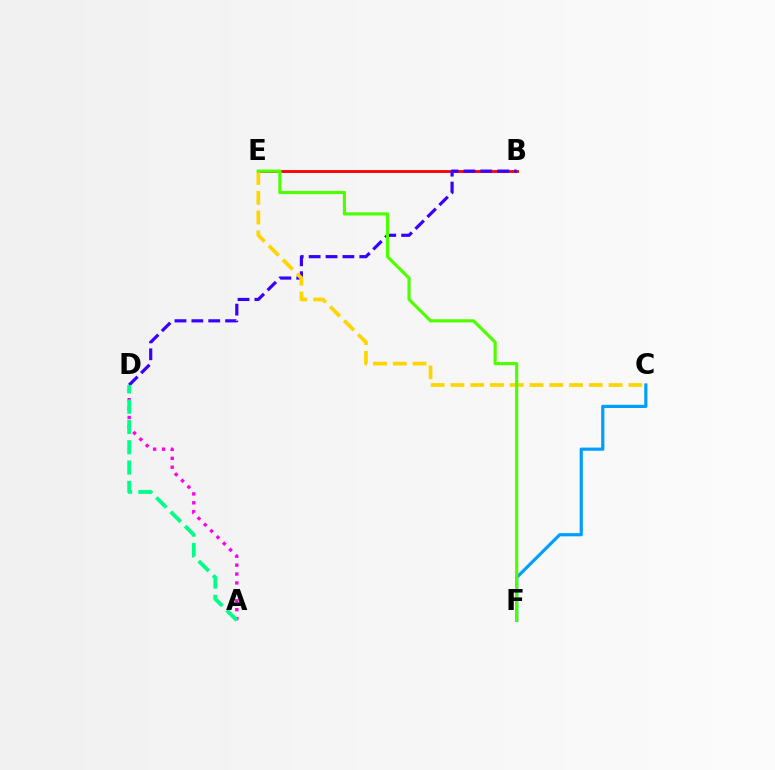{('B', 'E'): [{'color': '#ff0000', 'line_style': 'solid', 'thickness': 2.05}], ('A', 'D'): [{'color': '#ff00ed', 'line_style': 'dotted', 'thickness': 2.42}, {'color': '#00ff86', 'line_style': 'dashed', 'thickness': 2.76}], ('B', 'D'): [{'color': '#3700ff', 'line_style': 'dashed', 'thickness': 2.29}], ('C', 'E'): [{'color': '#ffd500', 'line_style': 'dashed', 'thickness': 2.69}], ('C', 'F'): [{'color': '#009eff', 'line_style': 'solid', 'thickness': 2.29}], ('E', 'F'): [{'color': '#4fff00', 'line_style': 'solid', 'thickness': 2.29}]}